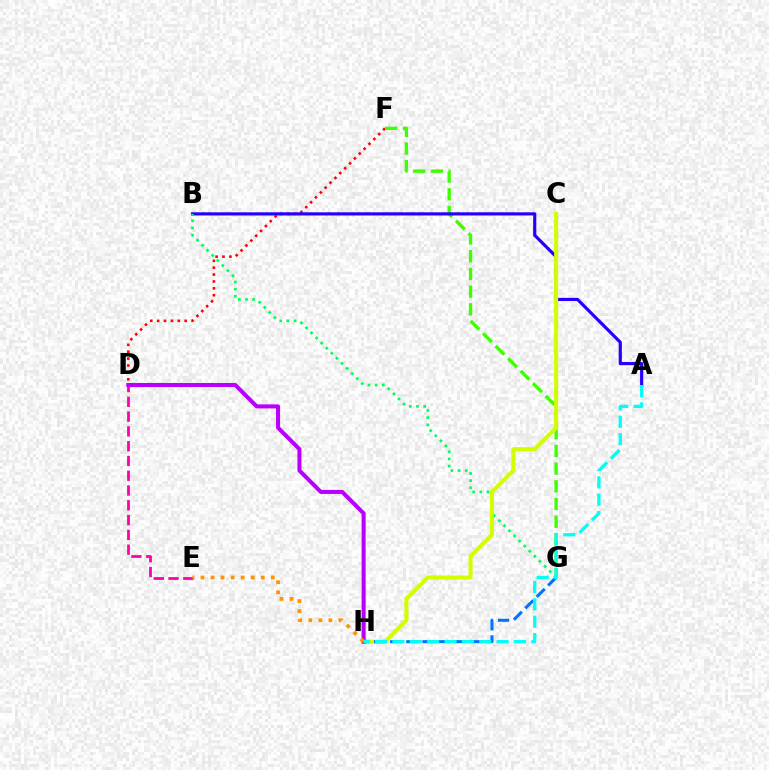{('D', 'F'): [{'color': '#ff0000', 'line_style': 'dotted', 'thickness': 1.87}], ('F', 'G'): [{'color': '#3dff00', 'line_style': 'dashed', 'thickness': 2.4}], ('A', 'B'): [{'color': '#2500ff', 'line_style': 'solid', 'thickness': 2.28}], ('B', 'G'): [{'color': '#00ff5c', 'line_style': 'dotted', 'thickness': 1.95}], ('C', 'H'): [{'color': '#d1ff00', 'line_style': 'solid', 'thickness': 2.92}], ('G', 'H'): [{'color': '#0074ff', 'line_style': 'dashed', 'thickness': 2.19}], ('D', 'E'): [{'color': '#ff00ac', 'line_style': 'dashed', 'thickness': 2.01}], ('D', 'H'): [{'color': '#b900ff', 'line_style': 'solid', 'thickness': 2.91}], ('E', 'H'): [{'color': '#ff9400', 'line_style': 'dotted', 'thickness': 2.73}], ('A', 'H'): [{'color': '#00fff6', 'line_style': 'dashed', 'thickness': 2.36}]}